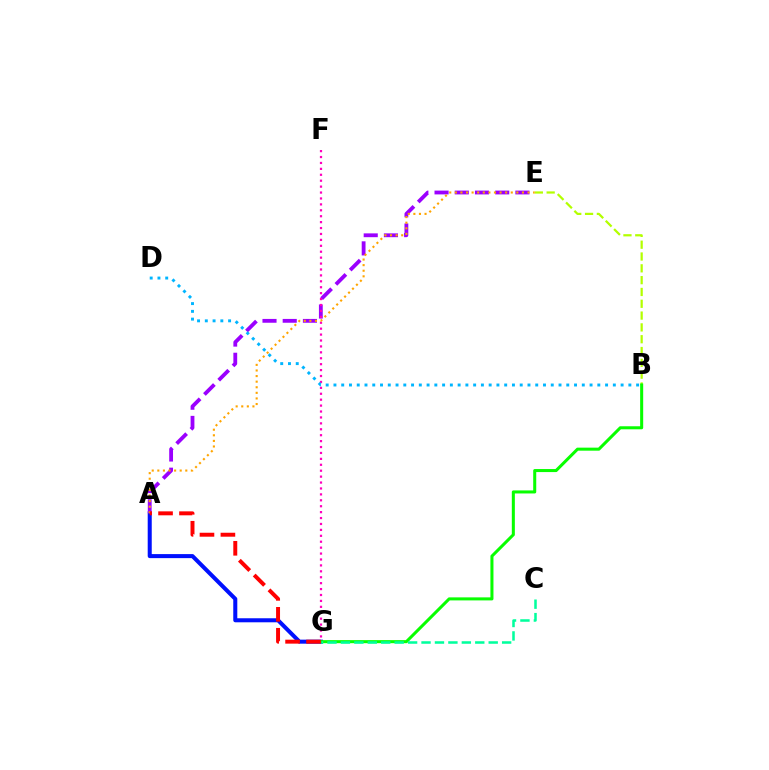{('A', 'G'): [{'color': '#0010ff', 'line_style': 'solid', 'thickness': 2.91}, {'color': '#ff0000', 'line_style': 'dashed', 'thickness': 2.84}], ('B', 'E'): [{'color': '#b3ff00', 'line_style': 'dashed', 'thickness': 1.6}], ('A', 'E'): [{'color': '#9b00ff', 'line_style': 'dashed', 'thickness': 2.75}, {'color': '#ffa500', 'line_style': 'dotted', 'thickness': 1.52}], ('F', 'G'): [{'color': '#ff00bd', 'line_style': 'dotted', 'thickness': 1.61}], ('B', 'G'): [{'color': '#08ff00', 'line_style': 'solid', 'thickness': 2.19}], ('C', 'G'): [{'color': '#00ff9d', 'line_style': 'dashed', 'thickness': 1.82}], ('B', 'D'): [{'color': '#00b5ff', 'line_style': 'dotted', 'thickness': 2.11}]}